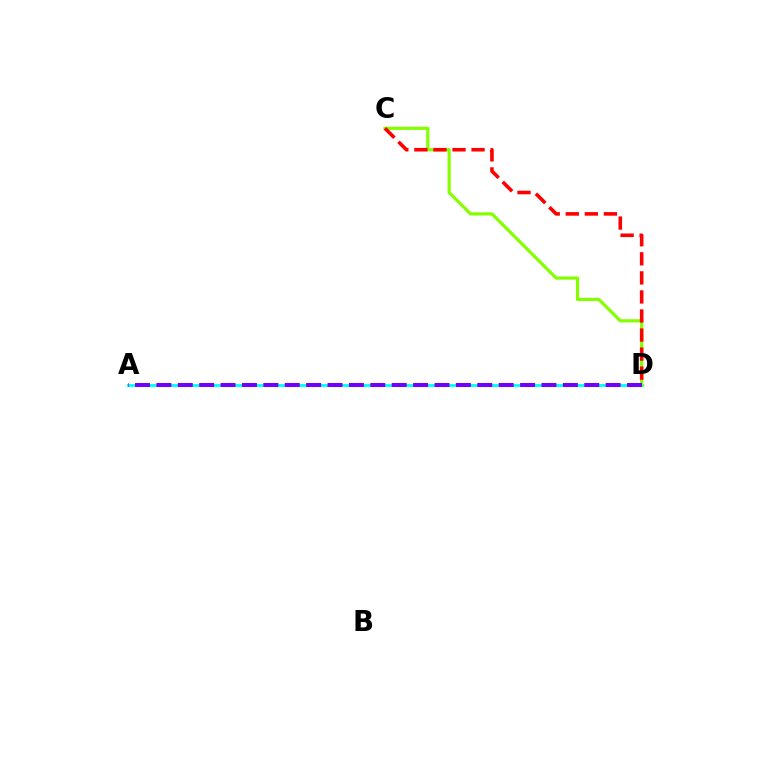{('A', 'D'): [{'color': '#00fff6', 'line_style': 'solid', 'thickness': 2.02}, {'color': '#7200ff', 'line_style': 'dashed', 'thickness': 2.91}], ('C', 'D'): [{'color': '#84ff00', 'line_style': 'solid', 'thickness': 2.3}, {'color': '#ff0000', 'line_style': 'dashed', 'thickness': 2.59}]}